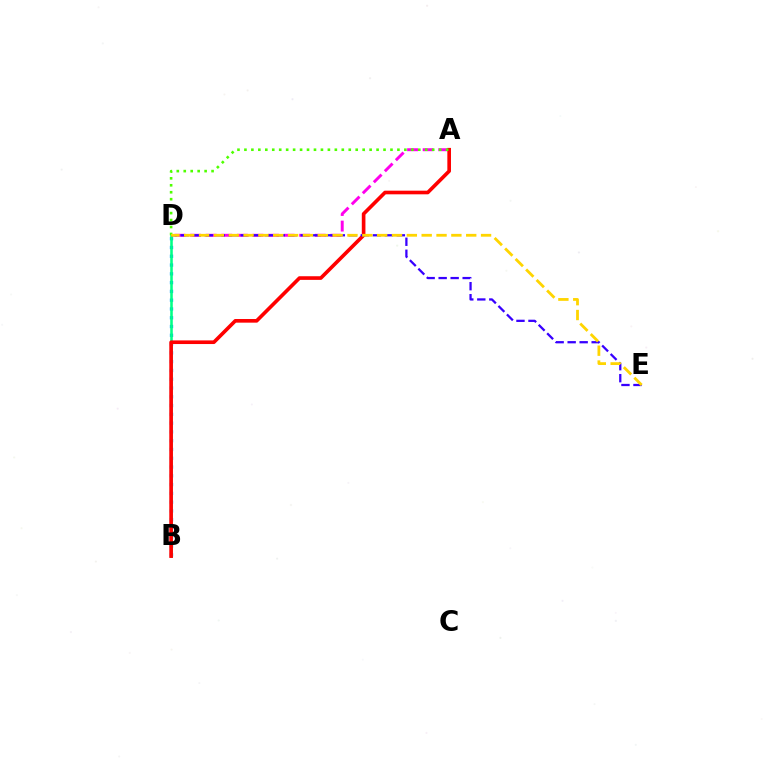{('B', 'D'): [{'color': '#009eff', 'line_style': 'dotted', 'thickness': 2.39}, {'color': '#00ff86', 'line_style': 'solid', 'thickness': 1.84}], ('A', 'D'): [{'color': '#ff00ed', 'line_style': 'dashed', 'thickness': 2.12}, {'color': '#4fff00', 'line_style': 'dotted', 'thickness': 1.89}], ('A', 'B'): [{'color': '#ff0000', 'line_style': 'solid', 'thickness': 2.62}], ('D', 'E'): [{'color': '#3700ff', 'line_style': 'dashed', 'thickness': 1.63}, {'color': '#ffd500', 'line_style': 'dashed', 'thickness': 2.02}]}